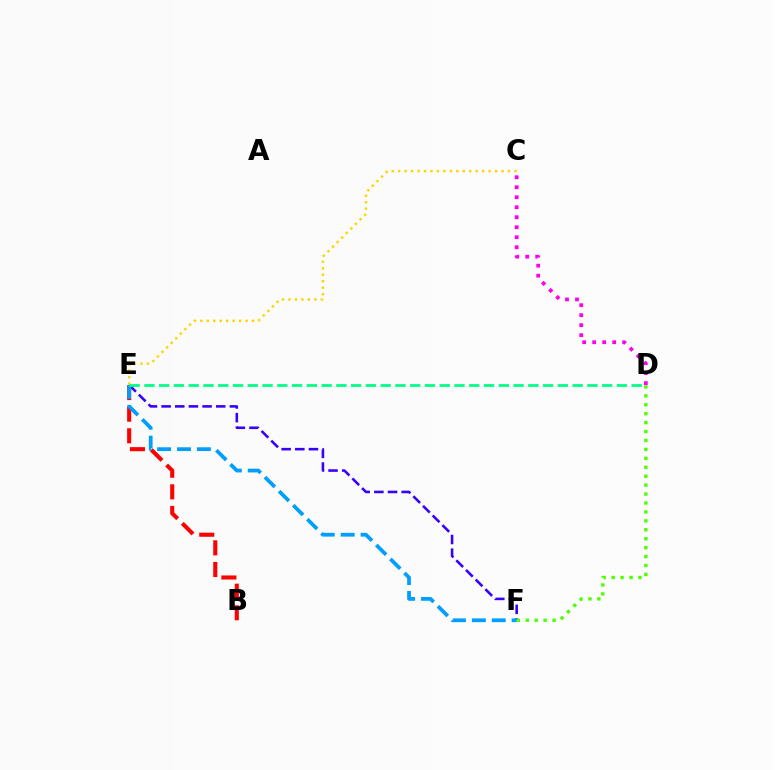{('E', 'F'): [{'color': '#3700ff', 'line_style': 'dashed', 'thickness': 1.86}, {'color': '#009eff', 'line_style': 'dashed', 'thickness': 2.7}], ('B', 'E'): [{'color': '#ff0000', 'line_style': 'dashed', 'thickness': 2.94}], ('C', 'D'): [{'color': '#ff00ed', 'line_style': 'dotted', 'thickness': 2.72}], ('C', 'E'): [{'color': '#ffd500', 'line_style': 'dotted', 'thickness': 1.76}], ('D', 'E'): [{'color': '#00ff86', 'line_style': 'dashed', 'thickness': 2.01}], ('D', 'F'): [{'color': '#4fff00', 'line_style': 'dotted', 'thickness': 2.43}]}